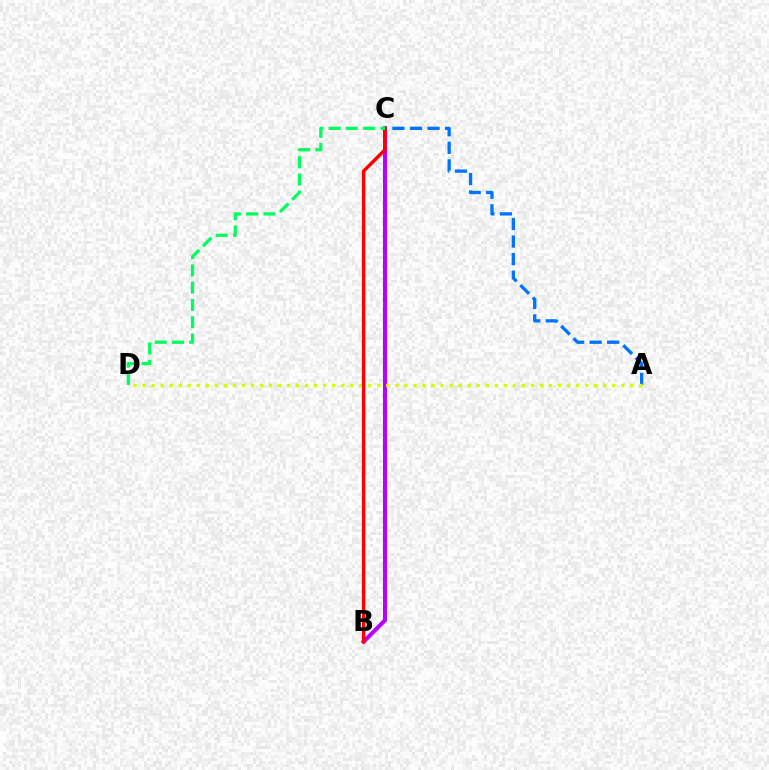{('B', 'C'): [{'color': '#b900ff', 'line_style': 'solid', 'thickness': 2.92}, {'color': '#ff0000', 'line_style': 'solid', 'thickness': 2.47}], ('A', 'C'): [{'color': '#0074ff', 'line_style': 'dashed', 'thickness': 2.38}], ('A', 'D'): [{'color': '#d1ff00', 'line_style': 'dotted', 'thickness': 2.45}], ('C', 'D'): [{'color': '#00ff5c', 'line_style': 'dashed', 'thickness': 2.35}]}